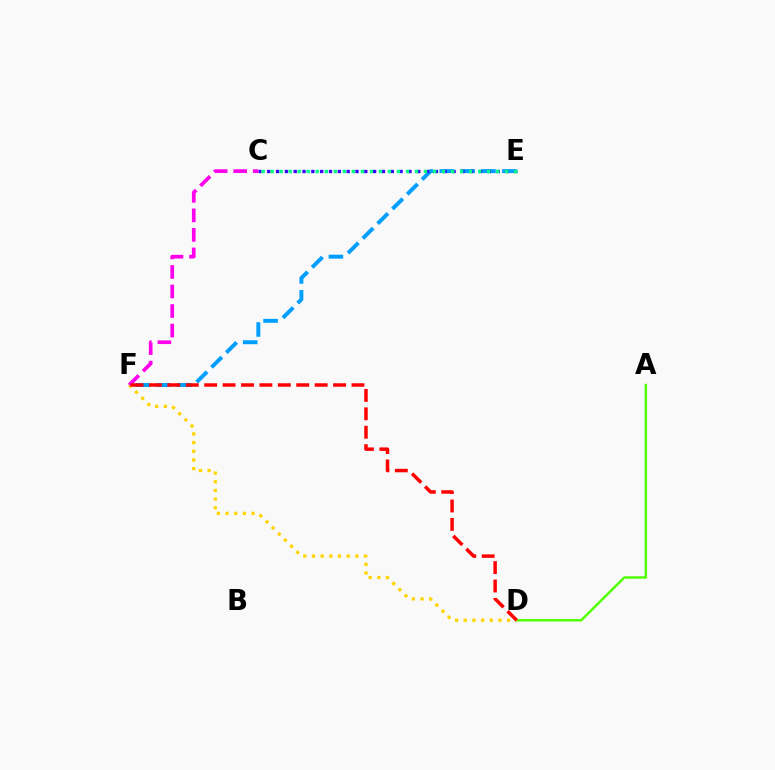{('E', 'F'): [{'color': '#009eff', 'line_style': 'dashed', 'thickness': 2.84}], ('C', 'E'): [{'color': '#3700ff', 'line_style': 'dotted', 'thickness': 2.4}, {'color': '#00ff86', 'line_style': 'dotted', 'thickness': 2.45}], ('A', 'D'): [{'color': '#4fff00', 'line_style': 'solid', 'thickness': 1.76}], ('D', 'F'): [{'color': '#ffd500', 'line_style': 'dotted', 'thickness': 2.36}, {'color': '#ff0000', 'line_style': 'dashed', 'thickness': 2.5}], ('C', 'F'): [{'color': '#ff00ed', 'line_style': 'dashed', 'thickness': 2.65}]}